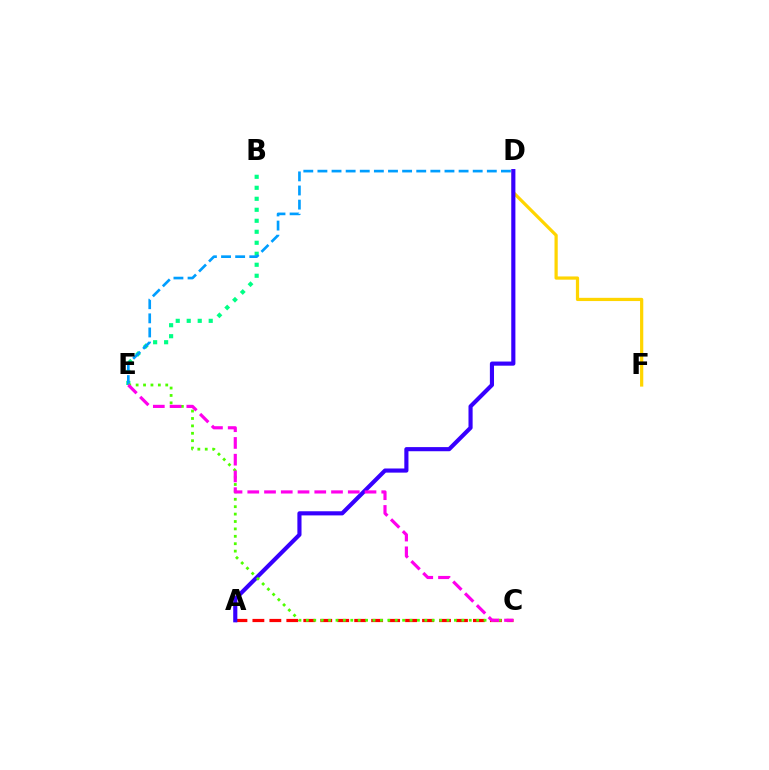{('A', 'C'): [{'color': '#ff0000', 'line_style': 'dashed', 'thickness': 2.3}], ('B', 'E'): [{'color': '#00ff86', 'line_style': 'dotted', 'thickness': 2.99}], ('D', 'E'): [{'color': '#009eff', 'line_style': 'dashed', 'thickness': 1.92}], ('D', 'F'): [{'color': '#ffd500', 'line_style': 'solid', 'thickness': 2.32}], ('A', 'D'): [{'color': '#3700ff', 'line_style': 'solid', 'thickness': 2.98}], ('C', 'E'): [{'color': '#4fff00', 'line_style': 'dotted', 'thickness': 2.01}, {'color': '#ff00ed', 'line_style': 'dashed', 'thickness': 2.28}]}